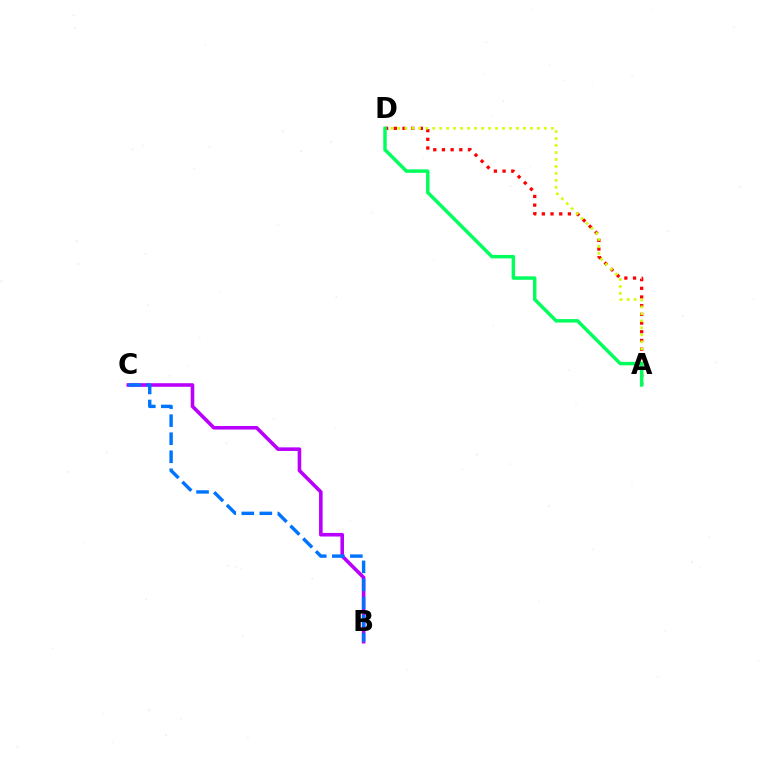{('A', 'D'): [{'color': '#ff0000', 'line_style': 'dotted', 'thickness': 2.36}, {'color': '#d1ff00', 'line_style': 'dotted', 'thickness': 1.9}, {'color': '#00ff5c', 'line_style': 'solid', 'thickness': 2.49}], ('B', 'C'): [{'color': '#b900ff', 'line_style': 'solid', 'thickness': 2.59}, {'color': '#0074ff', 'line_style': 'dashed', 'thickness': 2.45}]}